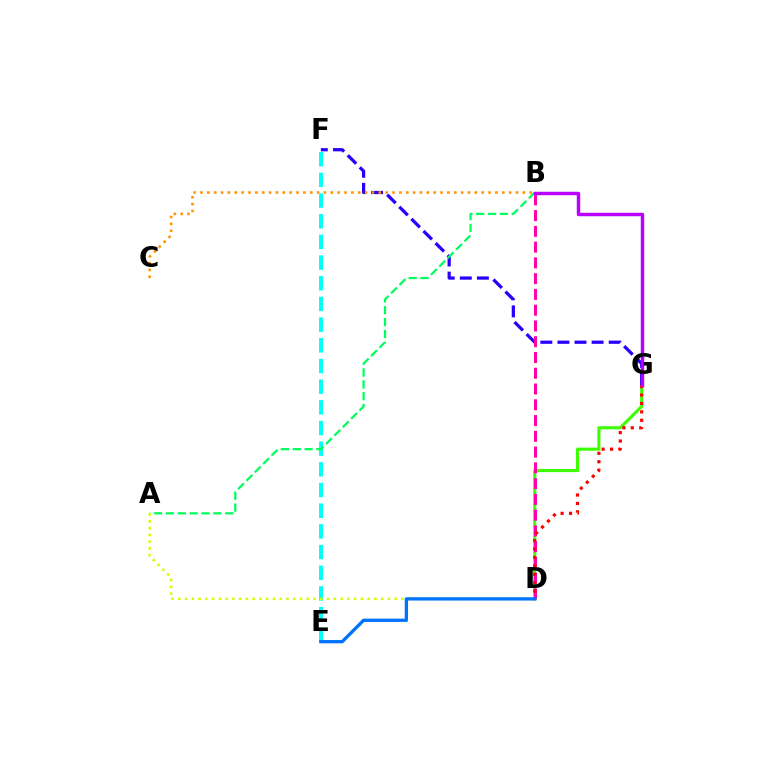{('D', 'G'): [{'color': '#3dff00', 'line_style': 'solid', 'thickness': 2.23}, {'color': '#ff0000', 'line_style': 'dotted', 'thickness': 2.29}], ('E', 'F'): [{'color': '#00fff6', 'line_style': 'dashed', 'thickness': 2.81}], ('F', 'G'): [{'color': '#2500ff', 'line_style': 'dashed', 'thickness': 2.32}], ('A', 'B'): [{'color': '#00ff5c', 'line_style': 'dashed', 'thickness': 1.61}], ('B', 'D'): [{'color': '#ff00ac', 'line_style': 'dashed', 'thickness': 2.14}], ('B', 'C'): [{'color': '#ff9400', 'line_style': 'dotted', 'thickness': 1.86}], ('A', 'D'): [{'color': '#d1ff00', 'line_style': 'dotted', 'thickness': 1.84}], ('B', 'G'): [{'color': '#b900ff', 'line_style': 'solid', 'thickness': 2.47}], ('D', 'E'): [{'color': '#0074ff', 'line_style': 'solid', 'thickness': 2.39}]}